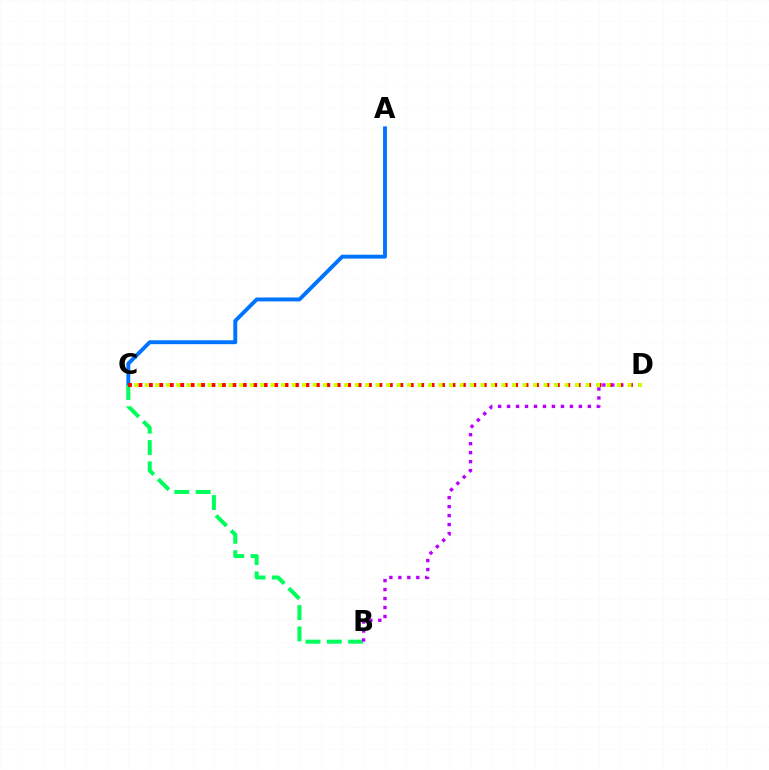{('A', 'C'): [{'color': '#0074ff', 'line_style': 'solid', 'thickness': 2.8}], ('B', 'C'): [{'color': '#00ff5c', 'line_style': 'dashed', 'thickness': 2.9}], ('B', 'D'): [{'color': '#b900ff', 'line_style': 'dotted', 'thickness': 2.44}], ('C', 'D'): [{'color': '#ff0000', 'line_style': 'dotted', 'thickness': 2.83}, {'color': '#d1ff00', 'line_style': 'dotted', 'thickness': 2.85}]}